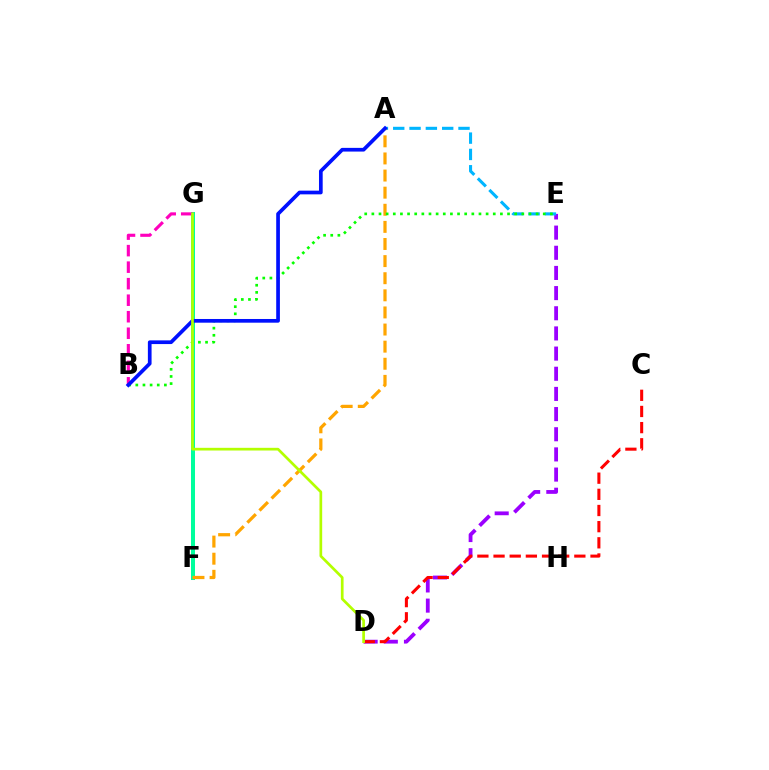{('F', 'G'): [{'color': '#00ff9d', 'line_style': 'solid', 'thickness': 2.89}], ('D', 'E'): [{'color': '#9b00ff', 'line_style': 'dashed', 'thickness': 2.74}], ('A', 'E'): [{'color': '#00b5ff', 'line_style': 'dashed', 'thickness': 2.22}], ('A', 'F'): [{'color': '#ffa500', 'line_style': 'dashed', 'thickness': 2.32}], ('C', 'D'): [{'color': '#ff0000', 'line_style': 'dashed', 'thickness': 2.2}], ('B', 'E'): [{'color': '#08ff00', 'line_style': 'dotted', 'thickness': 1.94}], ('B', 'G'): [{'color': '#ff00bd', 'line_style': 'dashed', 'thickness': 2.24}], ('A', 'B'): [{'color': '#0010ff', 'line_style': 'solid', 'thickness': 2.66}], ('D', 'G'): [{'color': '#b3ff00', 'line_style': 'solid', 'thickness': 1.94}]}